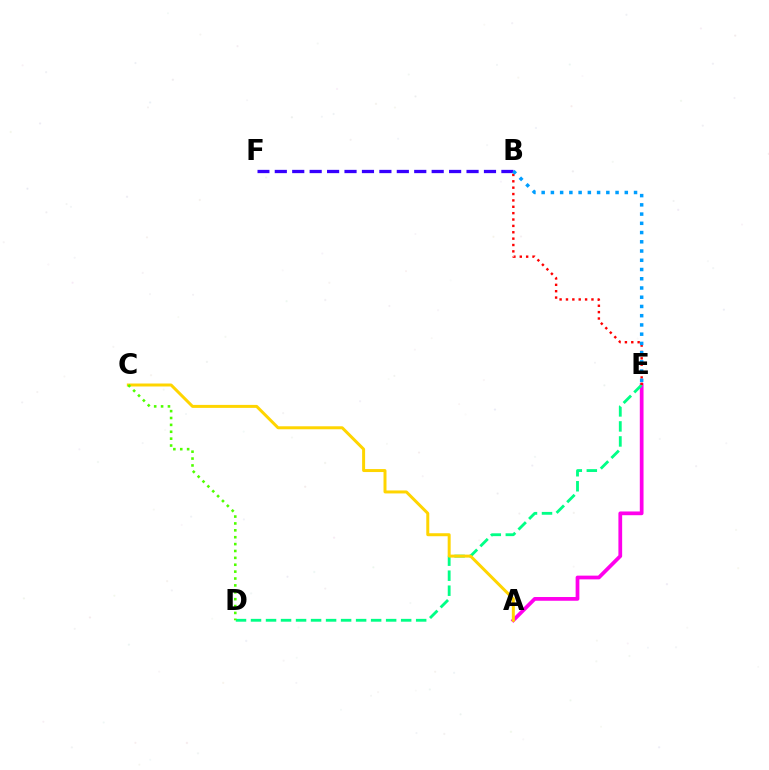{('A', 'E'): [{'color': '#ff00ed', 'line_style': 'solid', 'thickness': 2.69}], ('B', 'F'): [{'color': '#3700ff', 'line_style': 'dashed', 'thickness': 2.37}], ('D', 'E'): [{'color': '#00ff86', 'line_style': 'dashed', 'thickness': 2.04}], ('B', 'E'): [{'color': '#ff0000', 'line_style': 'dotted', 'thickness': 1.73}, {'color': '#009eff', 'line_style': 'dotted', 'thickness': 2.51}], ('A', 'C'): [{'color': '#ffd500', 'line_style': 'solid', 'thickness': 2.15}], ('C', 'D'): [{'color': '#4fff00', 'line_style': 'dotted', 'thickness': 1.87}]}